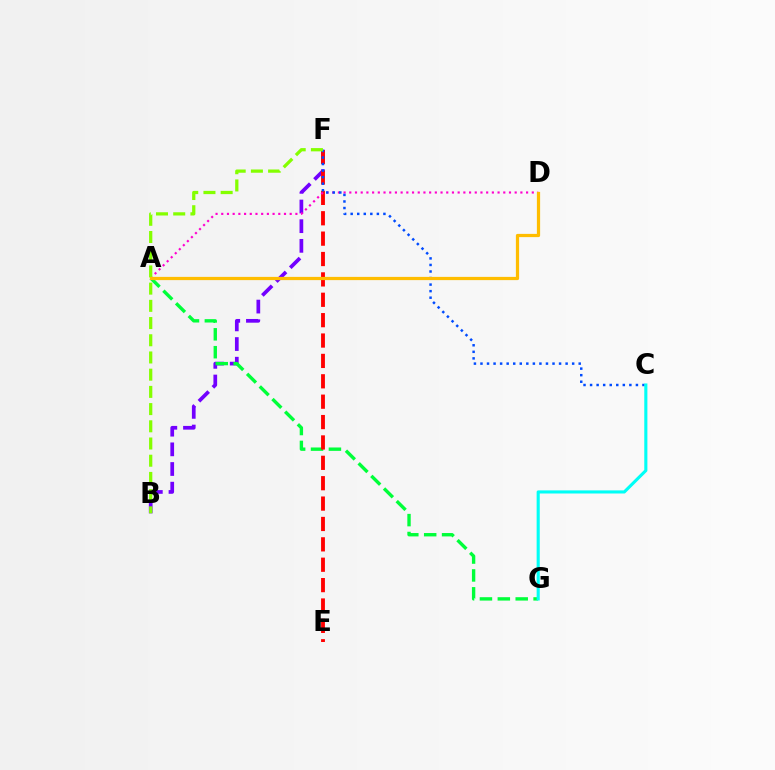{('B', 'F'): [{'color': '#7200ff', 'line_style': 'dashed', 'thickness': 2.67}, {'color': '#84ff00', 'line_style': 'dashed', 'thickness': 2.34}], ('A', 'G'): [{'color': '#00ff39', 'line_style': 'dashed', 'thickness': 2.43}], ('E', 'F'): [{'color': '#ff0000', 'line_style': 'dashed', 'thickness': 2.77}], ('A', 'D'): [{'color': '#ff00cf', 'line_style': 'dotted', 'thickness': 1.55}, {'color': '#ffbd00', 'line_style': 'solid', 'thickness': 2.33}], ('C', 'F'): [{'color': '#004bff', 'line_style': 'dotted', 'thickness': 1.78}], ('C', 'G'): [{'color': '#00fff6', 'line_style': 'solid', 'thickness': 2.24}]}